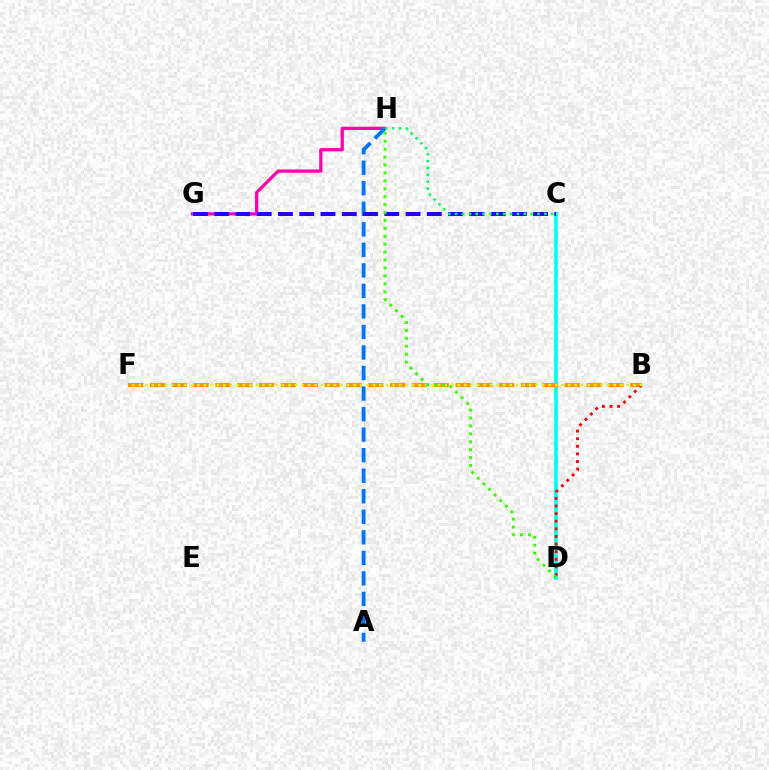{('C', 'D'): [{'color': '#b900ff', 'line_style': 'dotted', 'thickness': 1.58}, {'color': '#00fff6', 'line_style': 'solid', 'thickness': 2.62}], ('G', 'H'): [{'color': '#ff00ac', 'line_style': 'solid', 'thickness': 2.35}], ('B', 'F'): [{'color': '#ff9400', 'line_style': 'dashed', 'thickness': 2.97}, {'color': '#d1ff00', 'line_style': 'dotted', 'thickness': 1.77}], ('B', 'D'): [{'color': '#ff0000', 'line_style': 'dotted', 'thickness': 2.07}], ('A', 'H'): [{'color': '#0074ff', 'line_style': 'dashed', 'thickness': 2.79}], ('C', 'G'): [{'color': '#2500ff', 'line_style': 'dashed', 'thickness': 2.89}], ('C', 'H'): [{'color': '#00ff5c', 'line_style': 'dotted', 'thickness': 1.86}], ('D', 'H'): [{'color': '#3dff00', 'line_style': 'dotted', 'thickness': 2.15}]}